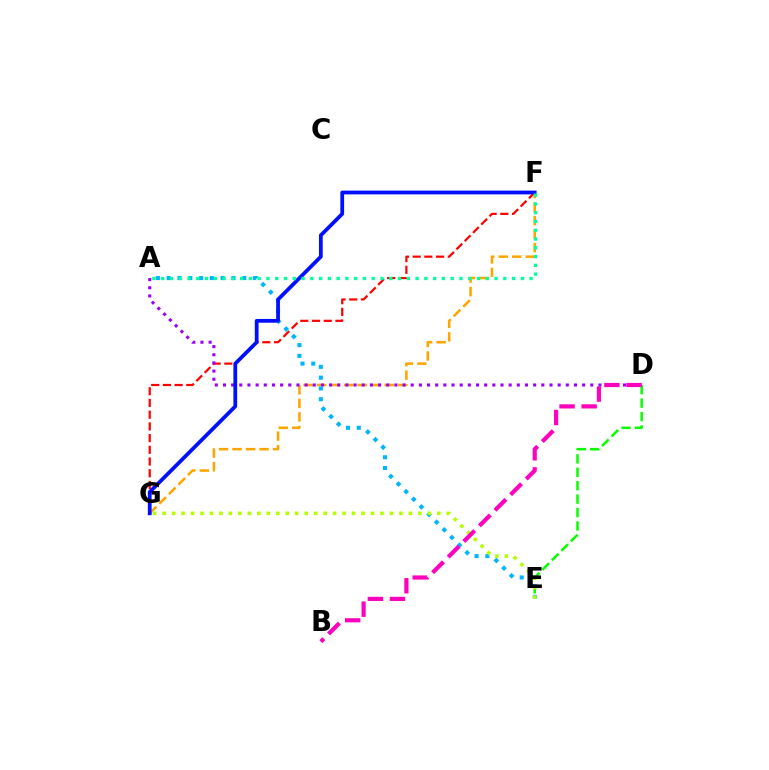{('D', 'E'): [{'color': '#08ff00', 'line_style': 'dashed', 'thickness': 1.82}], ('F', 'G'): [{'color': '#ff0000', 'line_style': 'dashed', 'thickness': 1.59}, {'color': '#ffa500', 'line_style': 'dashed', 'thickness': 1.84}, {'color': '#0010ff', 'line_style': 'solid', 'thickness': 2.71}], ('A', 'D'): [{'color': '#9b00ff', 'line_style': 'dotted', 'thickness': 2.22}], ('A', 'E'): [{'color': '#00b5ff', 'line_style': 'dotted', 'thickness': 2.93}], ('E', 'G'): [{'color': '#b3ff00', 'line_style': 'dotted', 'thickness': 2.57}], ('A', 'F'): [{'color': '#00ff9d', 'line_style': 'dotted', 'thickness': 2.38}], ('B', 'D'): [{'color': '#ff00bd', 'line_style': 'dashed', 'thickness': 3.0}]}